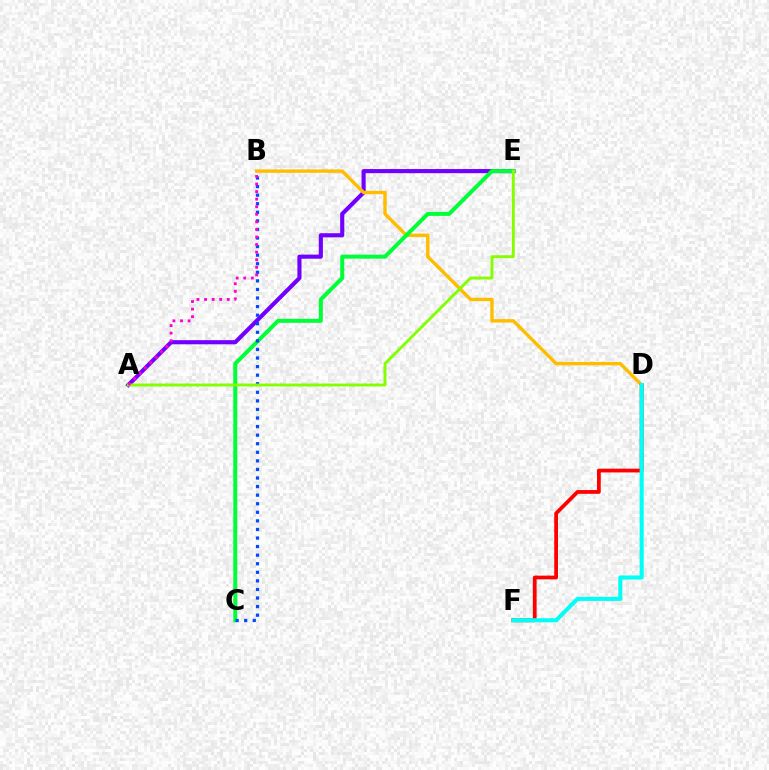{('A', 'E'): [{'color': '#7200ff', 'line_style': 'solid', 'thickness': 2.97}, {'color': '#84ff00', 'line_style': 'solid', 'thickness': 2.09}], ('B', 'D'): [{'color': '#ffbd00', 'line_style': 'solid', 'thickness': 2.44}], ('C', 'E'): [{'color': '#00ff39', 'line_style': 'solid', 'thickness': 2.89}], ('B', 'C'): [{'color': '#004bff', 'line_style': 'dotted', 'thickness': 2.33}], ('D', 'F'): [{'color': '#ff0000', 'line_style': 'solid', 'thickness': 2.71}, {'color': '#00fff6', 'line_style': 'solid', 'thickness': 2.93}], ('A', 'B'): [{'color': '#ff00cf', 'line_style': 'dotted', 'thickness': 2.06}]}